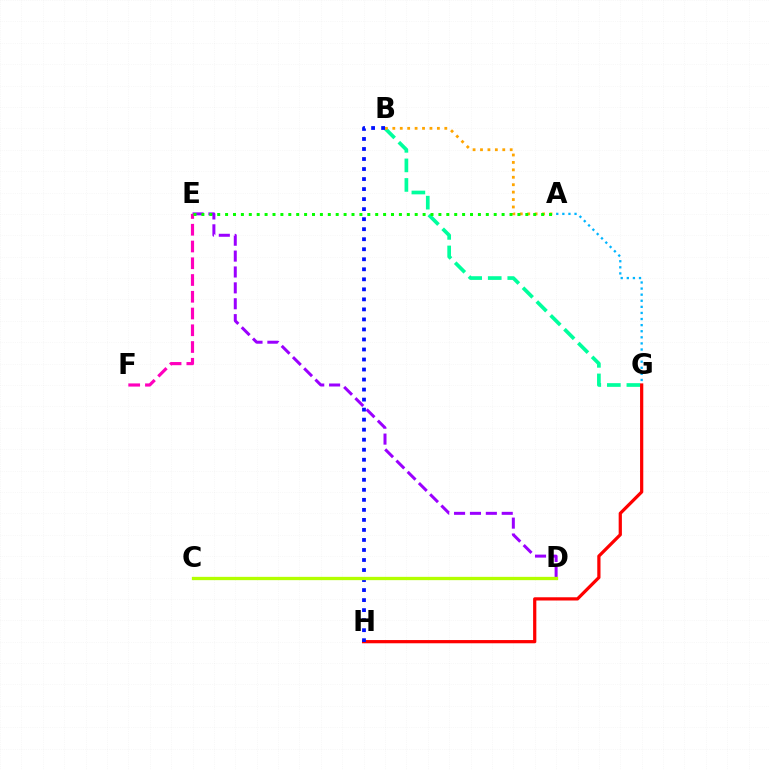{('B', 'G'): [{'color': '#00ff9d', 'line_style': 'dashed', 'thickness': 2.66}], ('A', 'G'): [{'color': '#00b5ff', 'line_style': 'dotted', 'thickness': 1.66}], ('G', 'H'): [{'color': '#ff0000', 'line_style': 'solid', 'thickness': 2.32}], ('A', 'B'): [{'color': '#ffa500', 'line_style': 'dotted', 'thickness': 2.02}], ('D', 'E'): [{'color': '#9b00ff', 'line_style': 'dashed', 'thickness': 2.16}], ('E', 'F'): [{'color': '#ff00bd', 'line_style': 'dashed', 'thickness': 2.28}], ('B', 'H'): [{'color': '#0010ff', 'line_style': 'dotted', 'thickness': 2.72}], ('C', 'D'): [{'color': '#b3ff00', 'line_style': 'solid', 'thickness': 2.37}], ('A', 'E'): [{'color': '#08ff00', 'line_style': 'dotted', 'thickness': 2.15}]}